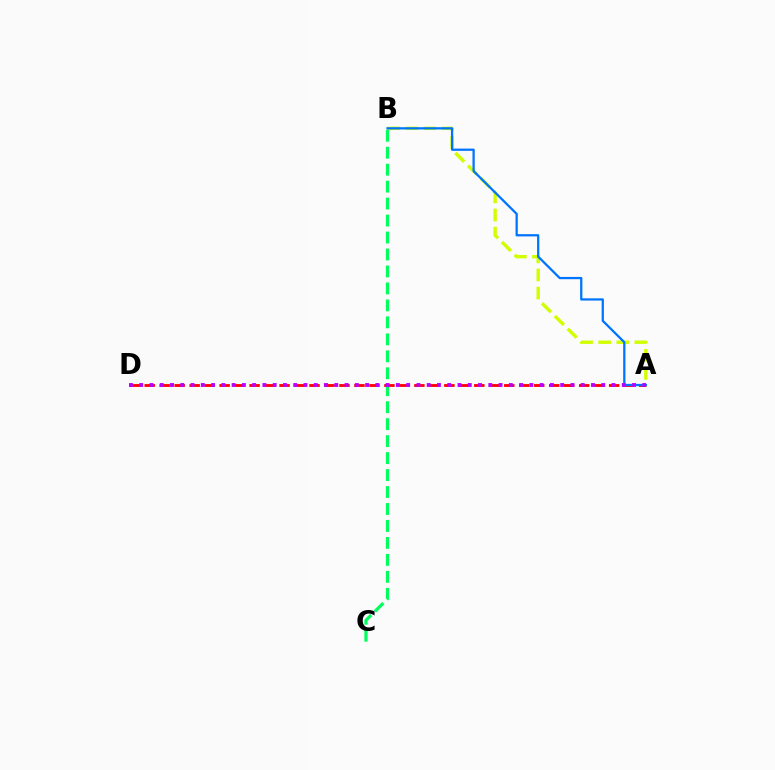{('A', 'B'): [{'color': '#d1ff00', 'line_style': 'dashed', 'thickness': 2.46}, {'color': '#0074ff', 'line_style': 'solid', 'thickness': 1.63}], ('A', 'D'): [{'color': '#ff0000', 'line_style': 'dashed', 'thickness': 2.04}, {'color': '#b900ff', 'line_style': 'dotted', 'thickness': 2.79}], ('B', 'C'): [{'color': '#00ff5c', 'line_style': 'dashed', 'thickness': 2.3}]}